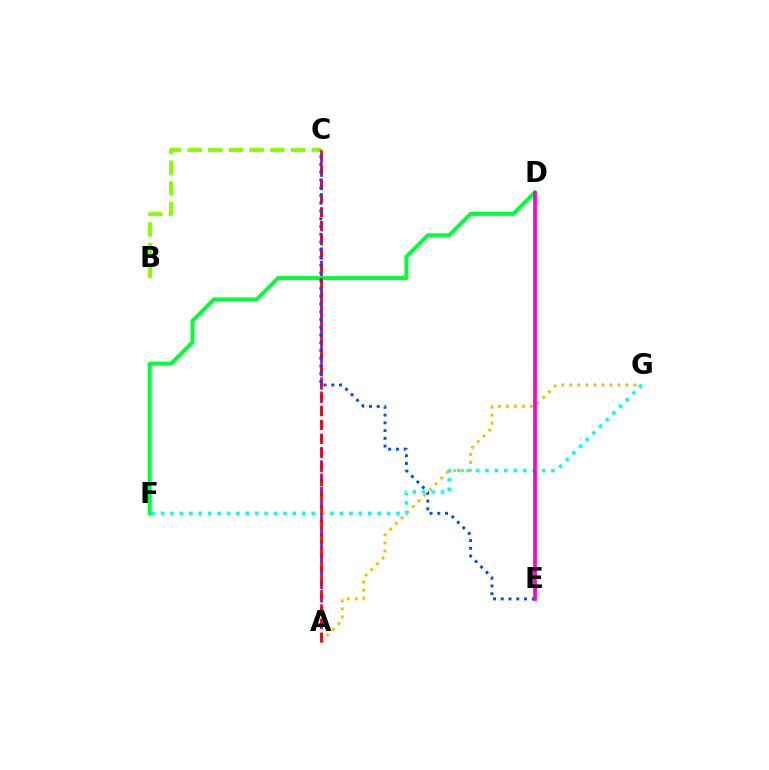{('B', 'C'): [{'color': '#84ff00', 'line_style': 'dashed', 'thickness': 2.81}], ('A', 'C'): [{'color': '#7200ff', 'line_style': 'dashed', 'thickness': 1.81}, {'color': '#ff0000', 'line_style': 'dashed', 'thickness': 1.93}], ('D', 'F'): [{'color': '#00ff39', 'line_style': 'solid', 'thickness': 2.87}], ('A', 'G'): [{'color': '#ffbd00', 'line_style': 'dotted', 'thickness': 2.18}], ('F', 'G'): [{'color': '#00fff6', 'line_style': 'dotted', 'thickness': 2.56}], ('C', 'E'): [{'color': '#004bff', 'line_style': 'dotted', 'thickness': 2.11}], ('D', 'E'): [{'color': '#ff00cf', 'line_style': 'solid', 'thickness': 2.66}]}